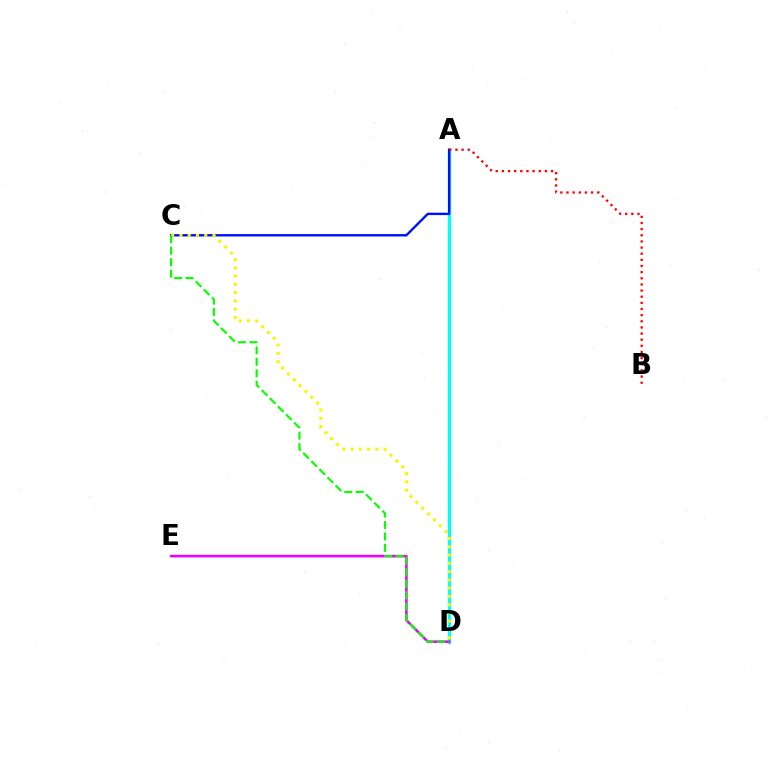{('A', 'D'): [{'color': '#00fff6', 'line_style': 'solid', 'thickness': 2.39}], ('A', 'C'): [{'color': '#0010ff', 'line_style': 'solid', 'thickness': 1.72}], ('D', 'E'): [{'color': '#ee00ff', 'line_style': 'solid', 'thickness': 1.88}], ('C', 'D'): [{'color': '#fcf500', 'line_style': 'dotted', 'thickness': 2.25}, {'color': '#08ff00', 'line_style': 'dashed', 'thickness': 1.55}], ('A', 'B'): [{'color': '#ff0000', 'line_style': 'dotted', 'thickness': 1.67}]}